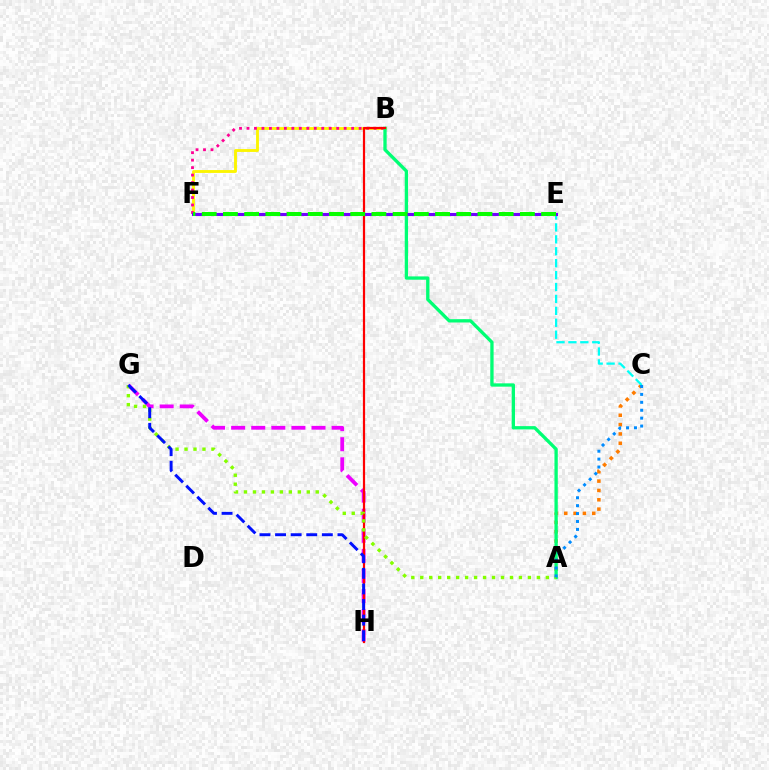{('A', 'C'): [{'color': '#ff7c00', 'line_style': 'dotted', 'thickness': 2.54}, {'color': '#008cff', 'line_style': 'dotted', 'thickness': 2.15}], ('B', 'F'): [{'color': '#fcf500', 'line_style': 'solid', 'thickness': 2.06}, {'color': '#ff0094', 'line_style': 'dotted', 'thickness': 2.03}], ('A', 'B'): [{'color': '#00ff74', 'line_style': 'solid', 'thickness': 2.38}], ('G', 'H'): [{'color': '#ee00ff', 'line_style': 'dashed', 'thickness': 2.73}, {'color': '#0010ff', 'line_style': 'dashed', 'thickness': 2.12}], ('B', 'H'): [{'color': '#ff0000', 'line_style': 'solid', 'thickness': 1.59}], ('A', 'G'): [{'color': '#84ff00', 'line_style': 'dotted', 'thickness': 2.44}], ('C', 'E'): [{'color': '#00fff6', 'line_style': 'dashed', 'thickness': 1.62}], ('E', 'F'): [{'color': '#7200ff', 'line_style': 'solid', 'thickness': 2.21}, {'color': '#08ff00', 'line_style': 'dashed', 'thickness': 2.88}]}